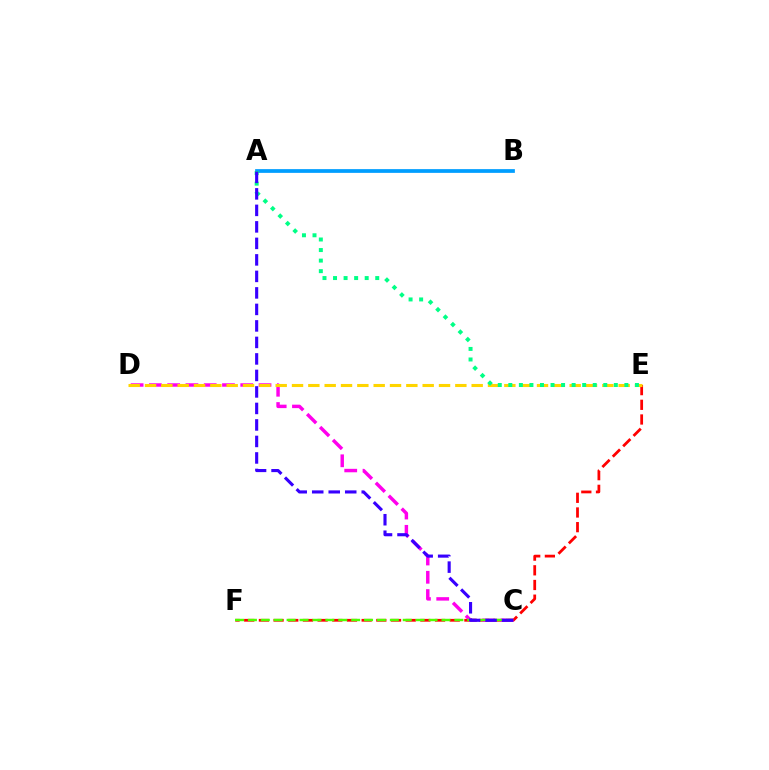{('E', 'F'): [{'color': '#ff0000', 'line_style': 'dashed', 'thickness': 1.99}], ('C', 'D'): [{'color': '#ff00ed', 'line_style': 'dashed', 'thickness': 2.48}], ('D', 'E'): [{'color': '#ffd500', 'line_style': 'dashed', 'thickness': 2.22}], ('C', 'F'): [{'color': '#4fff00', 'line_style': 'dashed', 'thickness': 1.75}], ('A', 'B'): [{'color': '#009eff', 'line_style': 'solid', 'thickness': 2.7}], ('A', 'E'): [{'color': '#00ff86', 'line_style': 'dotted', 'thickness': 2.87}], ('A', 'C'): [{'color': '#3700ff', 'line_style': 'dashed', 'thickness': 2.24}]}